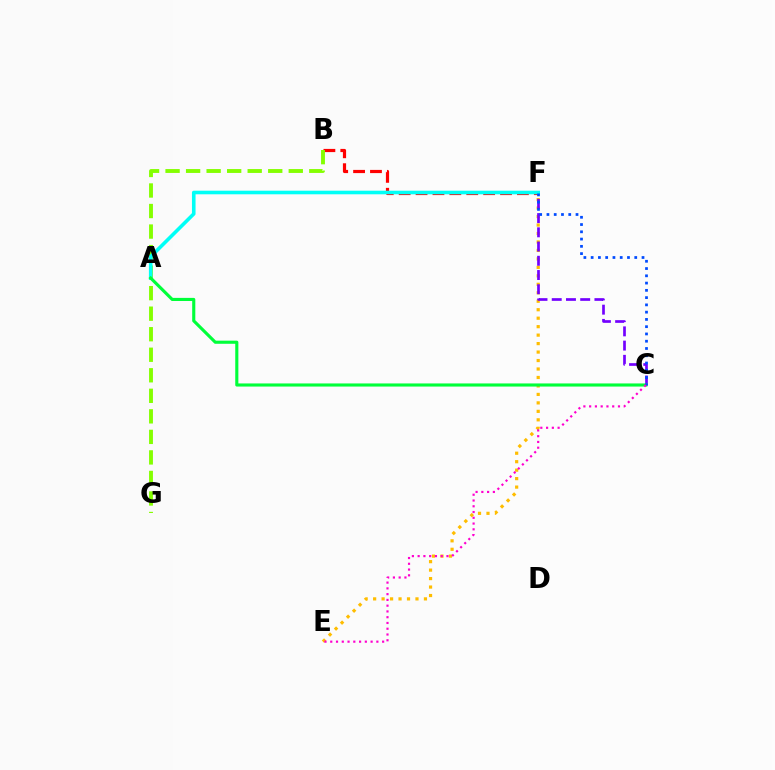{('B', 'F'): [{'color': '#ff0000', 'line_style': 'dashed', 'thickness': 2.3}], ('B', 'G'): [{'color': '#84ff00', 'line_style': 'dashed', 'thickness': 2.79}], ('E', 'F'): [{'color': '#ffbd00', 'line_style': 'dotted', 'thickness': 2.3}], ('C', 'F'): [{'color': '#7200ff', 'line_style': 'dashed', 'thickness': 1.93}, {'color': '#004bff', 'line_style': 'dotted', 'thickness': 1.97}], ('A', 'F'): [{'color': '#00fff6', 'line_style': 'solid', 'thickness': 2.59}], ('A', 'C'): [{'color': '#00ff39', 'line_style': 'solid', 'thickness': 2.25}], ('C', 'E'): [{'color': '#ff00cf', 'line_style': 'dotted', 'thickness': 1.57}]}